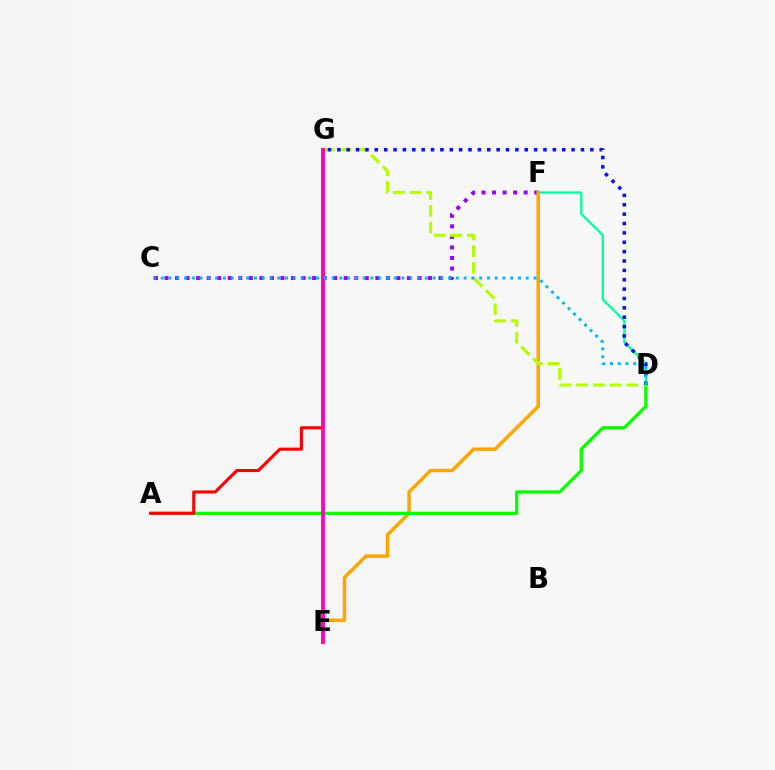{('D', 'F'): [{'color': '#00ff9d', 'line_style': 'solid', 'thickness': 1.64}], ('C', 'F'): [{'color': '#9b00ff', 'line_style': 'dotted', 'thickness': 2.86}], ('E', 'F'): [{'color': '#ffa500', 'line_style': 'solid', 'thickness': 2.49}], ('A', 'D'): [{'color': '#08ff00', 'line_style': 'solid', 'thickness': 2.35}], ('D', 'G'): [{'color': '#b3ff00', 'line_style': 'dashed', 'thickness': 2.27}, {'color': '#0010ff', 'line_style': 'dotted', 'thickness': 2.55}], ('A', 'G'): [{'color': '#ff0000', 'line_style': 'solid', 'thickness': 2.23}], ('E', 'G'): [{'color': '#ff00bd', 'line_style': 'solid', 'thickness': 2.73}], ('C', 'D'): [{'color': '#00b5ff', 'line_style': 'dotted', 'thickness': 2.11}]}